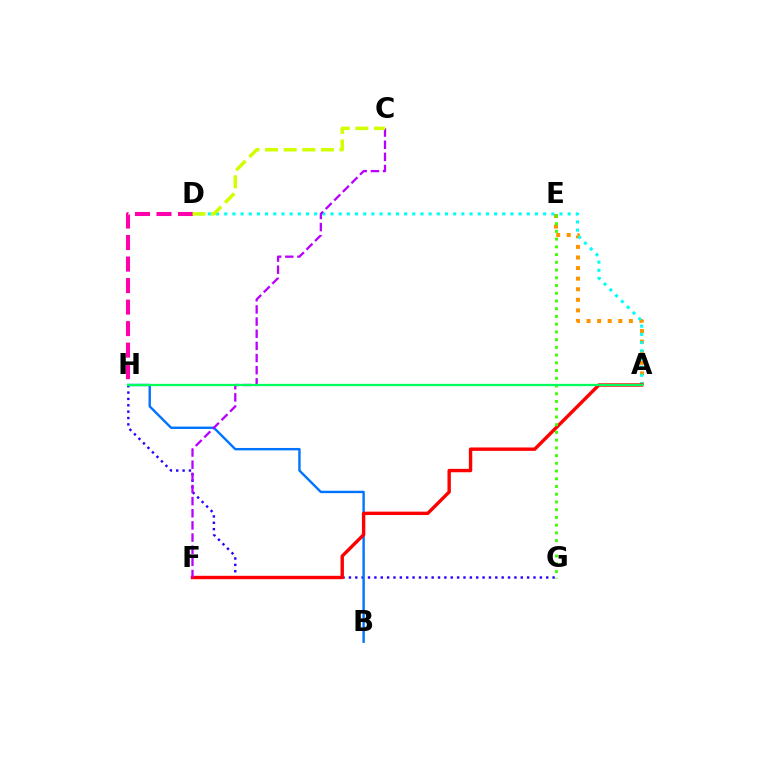{('A', 'E'): [{'color': '#ff9400', 'line_style': 'dotted', 'thickness': 2.88}], ('A', 'D'): [{'color': '#00fff6', 'line_style': 'dotted', 'thickness': 2.22}], ('G', 'H'): [{'color': '#2500ff', 'line_style': 'dotted', 'thickness': 1.73}], ('B', 'H'): [{'color': '#0074ff', 'line_style': 'solid', 'thickness': 1.73}], ('A', 'F'): [{'color': '#ff0000', 'line_style': 'solid', 'thickness': 2.44}], ('C', 'F'): [{'color': '#b900ff', 'line_style': 'dashed', 'thickness': 1.65}], ('D', 'H'): [{'color': '#ff00ac', 'line_style': 'dashed', 'thickness': 2.92}], ('E', 'G'): [{'color': '#3dff00', 'line_style': 'dotted', 'thickness': 2.1}], ('C', 'D'): [{'color': '#d1ff00', 'line_style': 'dashed', 'thickness': 2.53}], ('A', 'H'): [{'color': '#00ff5c', 'line_style': 'solid', 'thickness': 1.62}]}